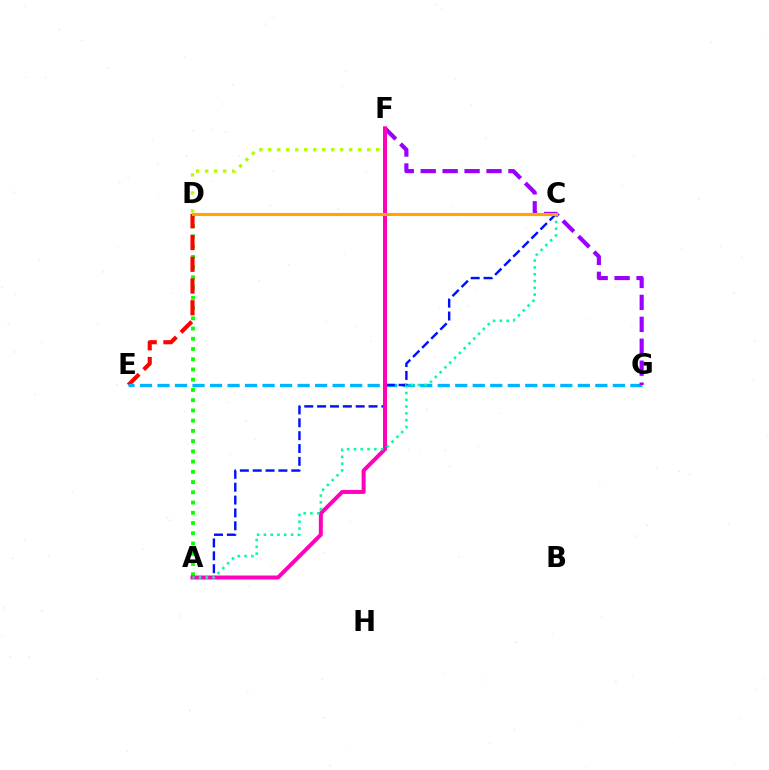{('A', 'D'): [{'color': '#08ff00', 'line_style': 'dotted', 'thickness': 2.78}], ('D', 'E'): [{'color': '#ff0000', 'line_style': 'dashed', 'thickness': 2.95}], ('E', 'G'): [{'color': '#00b5ff', 'line_style': 'dashed', 'thickness': 2.38}], ('F', 'G'): [{'color': '#9b00ff', 'line_style': 'dashed', 'thickness': 2.98}], ('D', 'F'): [{'color': '#b3ff00', 'line_style': 'dotted', 'thickness': 2.44}], ('A', 'C'): [{'color': '#0010ff', 'line_style': 'dashed', 'thickness': 1.75}, {'color': '#00ff9d', 'line_style': 'dotted', 'thickness': 1.85}], ('A', 'F'): [{'color': '#ff00bd', 'line_style': 'solid', 'thickness': 2.87}], ('C', 'D'): [{'color': '#ffa500', 'line_style': 'solid', 'thickness': 2.25}]}